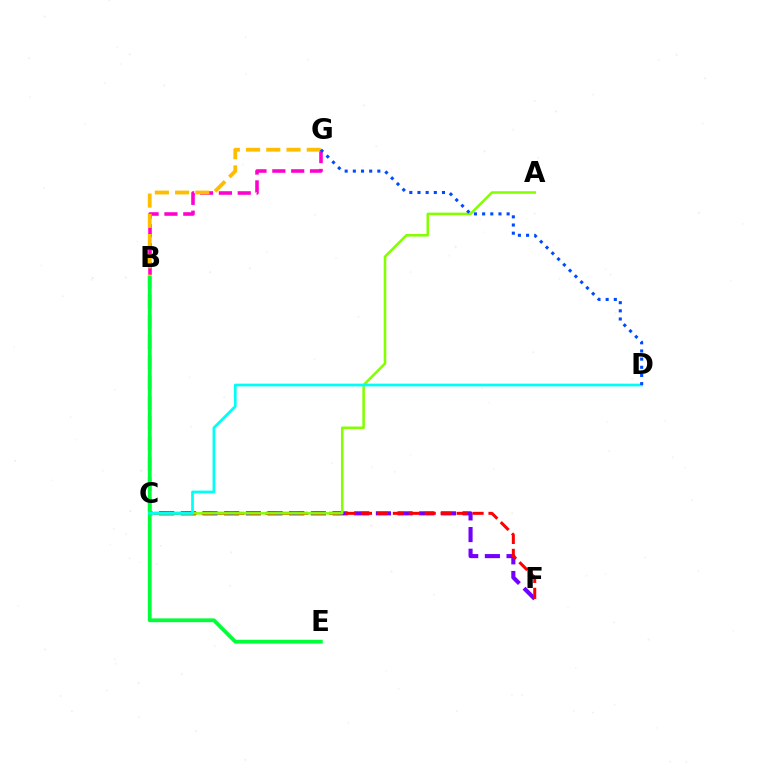{('C', 'F'): [{'color': '#7200ff', 'line_style': 'dashed', 'thickness': 2.94}, {'color': '#ff0000', 'line_style': 'dashed', 'thickness': 2.17}], ('B', 'G'): [{'color': '#ff00cf', 'line_style': 'dashed', 'thickness': 2.56}], ('A', 'C'): [{'color': '#84ff00', 'line_style': 'solid', 'thickness': 1.84}], ('C', 'G'): [{'color': '#ffbd00', 'line_style': 'dashed', 'thickness': 2.75}], ('B', 'E'): [{'color': '#00ff39', 'line_style': 'solid', 'thickness': 2.73}], ('C', 'D'): [{'color': '#00fff6', 'line_style': 'solid', 'thickness': 1.94}], ('D', 'G'): [{'color': '#004bff', 'line_style': 'dotted', 'thickness': 2.22}]}